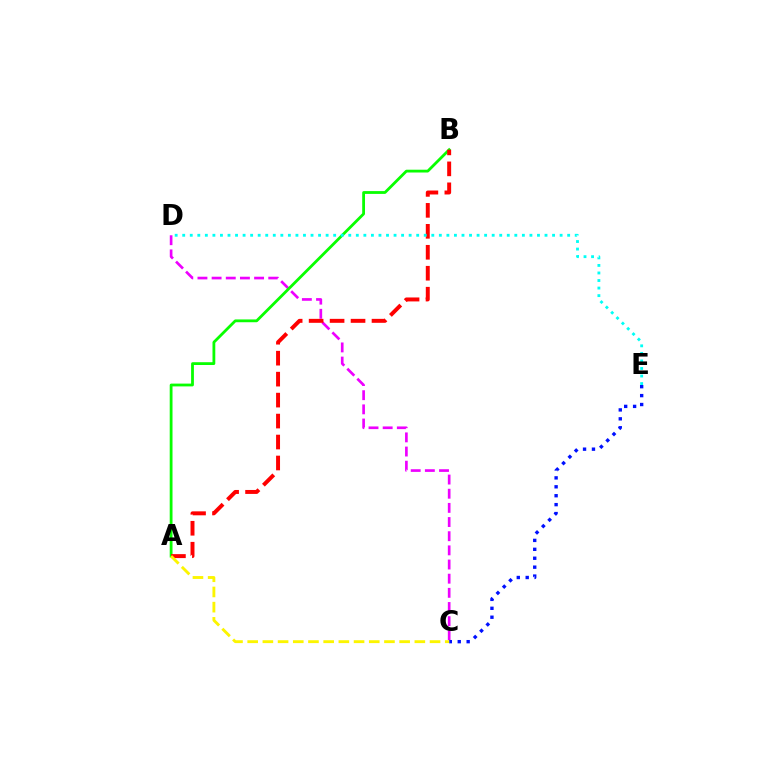{('C', 'D'): [{'color': '#ee00ff', 'line_style': 'dashed', 'thickness': 1.92}], ('A', 'B'): [{'color': '#08ff00', 'line_style': 'solid', 'thickness': 2.01}, {'color': '#ff0000', 'line_style': 'dashed', 'thickness': 2.85}], ('C', 'E'): [{'color': '#0010ff', 'line_style': 'dotted', 'thickness': 2.42}], ('A', 'C'): [{'color': '#fcf500', 'line_style': 'dashed', 'thickness': 2.06}], ('D', 'E'): [{'color': '#00fff6', 'line_style': 'dotted', 'thickness': 2.05}]}